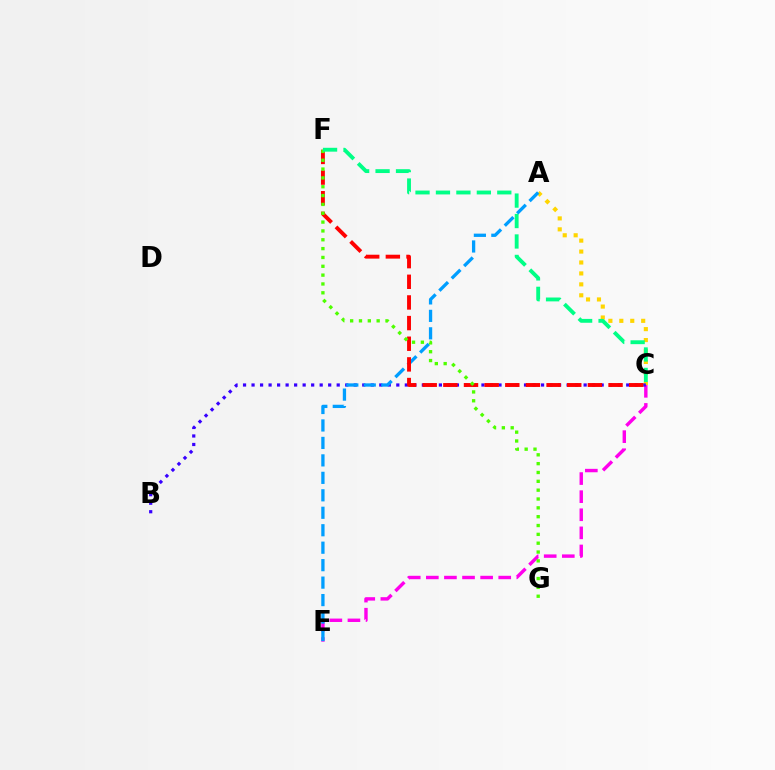{('A', 'C'): [{'color': '#ffd500', 'line_style': 'dotted', 'thickness': 2.97}], ('C', 'E'): [{'color': '#ff00ed', 'line_style': 'dashed', 'thickness': 2.46}], ('B', 'C'): [{'color': '#3700ff', 'line_style': 'dotted', 'thickness': 2.31}], ('A', 'E'): [{'color': '#009eff', 'line_style': 'dashed', 'thickness': 2.37}], ('C', 'F'): [{'color': '#ff0000', 'line_style': 'dashed', 'thickness': 2.81}, {'color': '#00ff86', 'line_style': 'dashed', 'thickness': 2.78}], ('F', 'G'): [{'color': '#4fff00', 'line_style': 'dotted', 'thickness': 2.4}]}